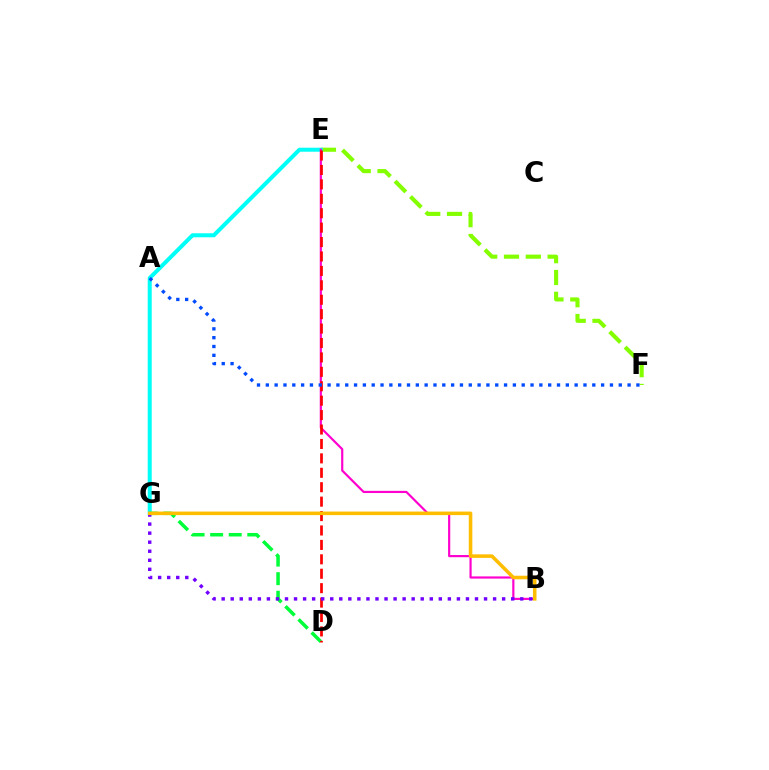{('E', 'F'): [{'color': '#84ff00', 'line_style': 'dashed', 'thickness': 2.96}], ('E', 'G'): [{'color': '#00fff6', 'line_style': 'solid', 'thickness': 2.89}], ('D', 'G'): [{'color': '#00ff39', 'line_style': 'dashed', 'thickness': 2.52}], ('B', 'E'): [{'color': '#ff00cf', 'line_style': 'solid', 'thickness': 1.57}], ('D', 'E'): [{'color': '#ff0000', 'line_style': 'dashed', 'thickness': 1.96}], ('A', 'F'): [{'color': '#004bff', 'line_style': 'dotted', 'thickness': 2.4}], ('B', 'G'): [{'color': '#7200ff', 'line_style': 'dotted', 'thickness': 2.46}, {'color': '#ffbd00', 'line_style': 'solid', 'thickness': 2.55}]}